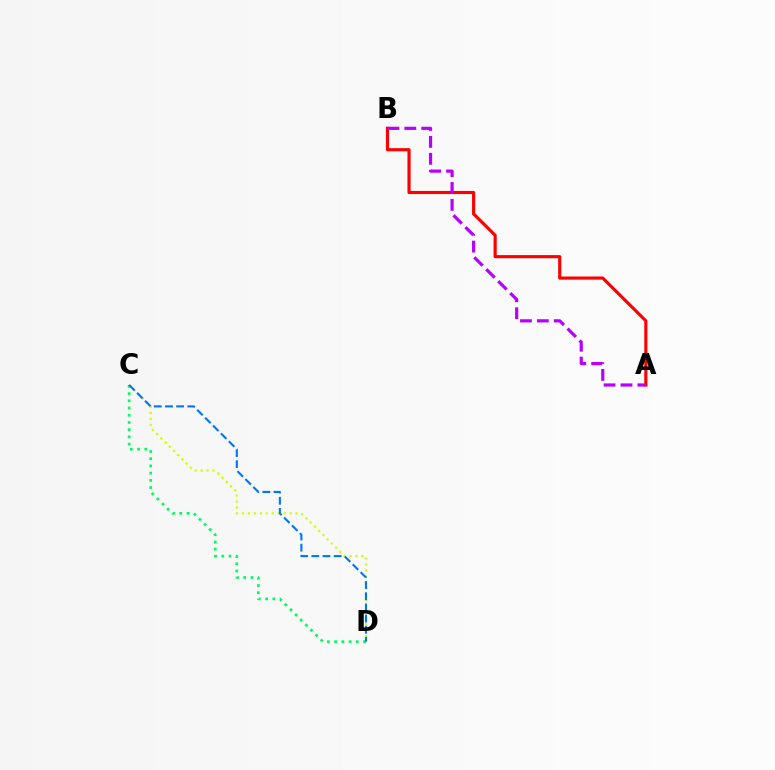{('A', 'B'): [{'color': '#ff0000', 'line_style': 'solid', 'thickness': 2.27}, {'color': '#b900ff', 'line_style': 'dashed', 'thickness': 2.3}], ('C', 'D'): [{'color': '#d1ff00', 'line_style': 'dotted', 'thickness': 1.62}, {'color': '#00ff5c', 'line_style': 'dotted', 'thickness': 1.96}, {'color': '#0074ff', 'line_style': 'dashed', 'thickness': 1.52}]}